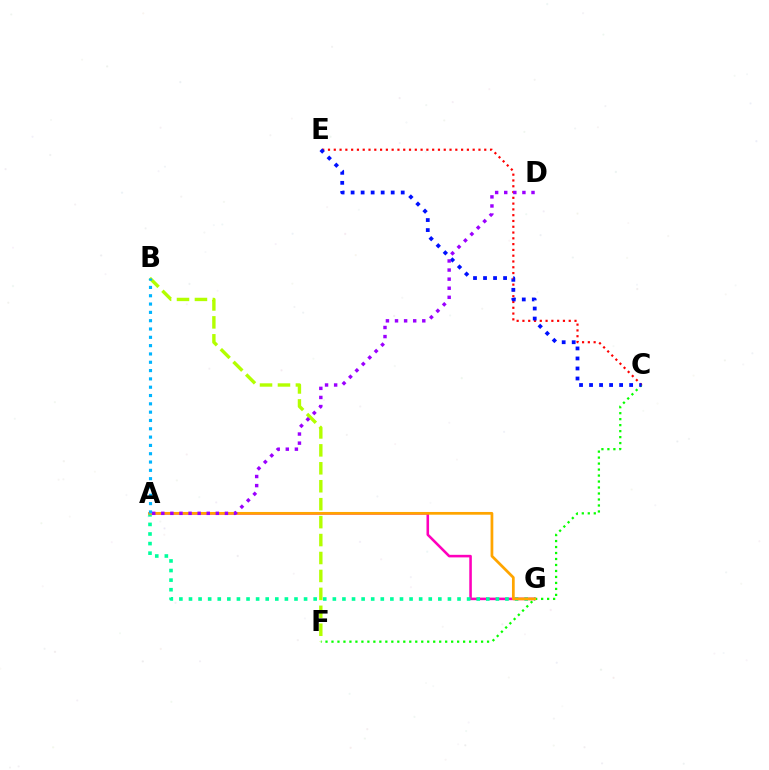{('C', 'F'): [{'color': '#08ff00', 'line_style': 'dotted', 'thickness': 1.63}], ('C', 'E'): [{'color': '#ff0000', 'line_style': 'dotted', 'thickness': 1.57}, {'color': '#0010ff', 'line_style': 'dotted', 'thickness': 2.72}], ('A', 'G'): [{'color': '#ff00bd', 'line_style': 'solid', 'thickness': 1.85}, {'color': '#00ff9d', 'line_style': 'dotted', 'thickness': 2.61}, {'color': '#ffa500', 'line_style': 'solid', 'thickness': 1.97}], ('B', 'F'): [{'color': '#b3ff00', 'line_style': 'dashed', 'thickness': 2.44}], ('A', 'D'): [{'color': '#9b00ff', 'line_style': 'dotted', 'thickness': 2.47}], ('A', 'B'): [{'color': '#00b5ff', 'line_style': 'dotted', 'thickness': 2.26}]}